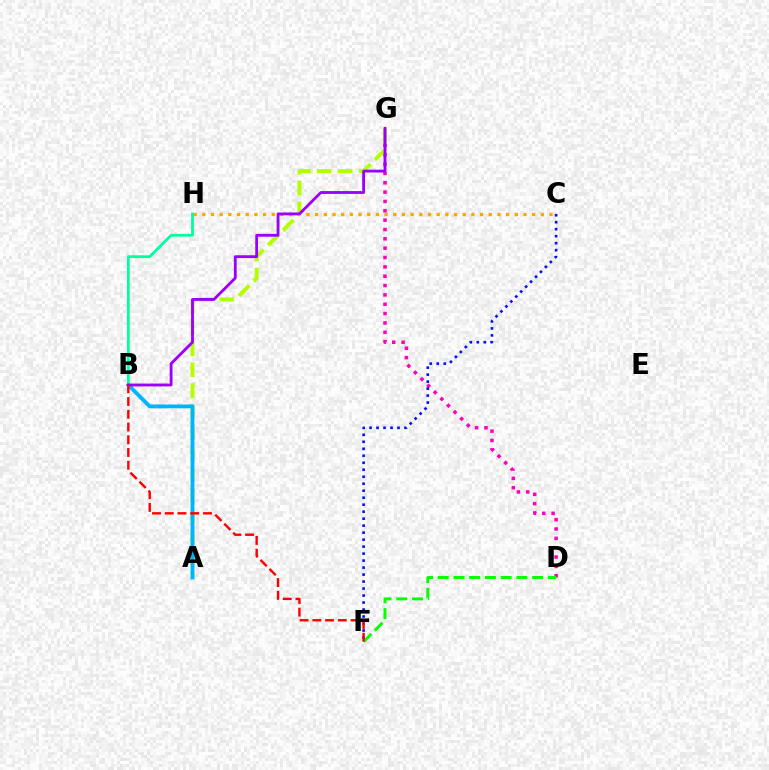{('D', 'G'): [{'color': '#ff00bd', 'line_style': 'dotted', 'thickness': 2.54}], ('C', 'F'): [{'color': '#0010ff', 'line_style': 'dotted', 'thickness': 1.9}], ('D', 'F'): [{'color': '#08ff00', 'line_style': 'dashed', 'thickness': 2.14}], ('C', 'H'): [{'color': '#ffa500', 'line_style': 'dotted', 'thickness': 2.36}], ('A', 'G'): [{'color': '#b3ff00', 'line_style': 'dashed', 'thickness': 2.84}], ('A', 'B'): [{'color': '#00b5ff', 'line_style': 'solid', 'thickness': 2.77}], ('B', 'H'): [{'color': '#00ff9d', 'line_style': 'solid', 'thickness': 2.0}], ('B', 'G'): [{'color': '#9b00ff', 'line_style': 'solid', 'thickness': 2.05}], ('B', 'F'): [{'color': '#ff0000', 'line_style': 'dashed', 'thickness': 1.73}]}